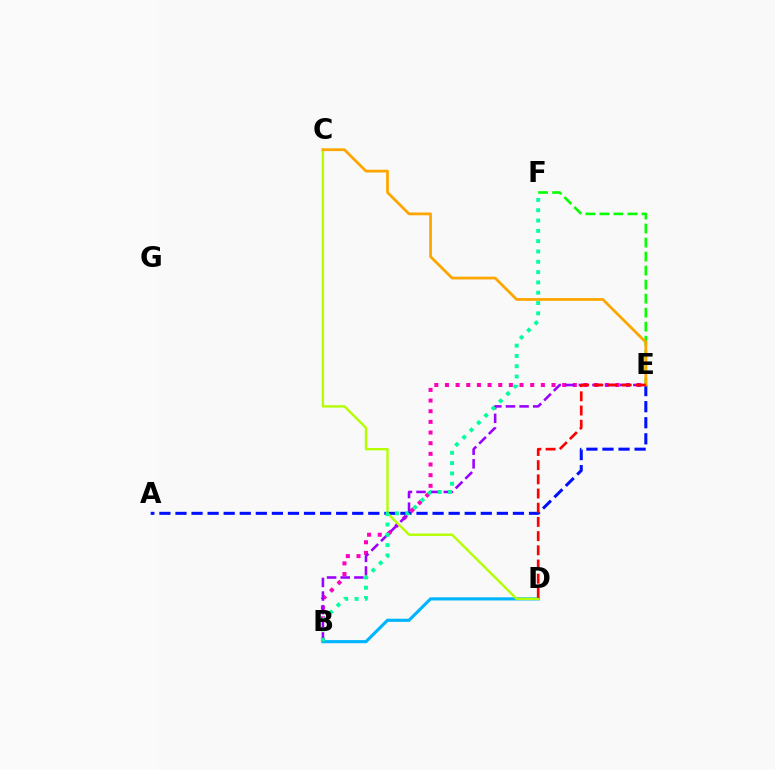{('B', 'E'): [{'color': '#ff00bd', 'line_style': 'dotted', 'thickness': 2.9}, {'color': '#9b00ff', 'line_style': 'dashed', 'thickness': 1.85}], ('B', 'D'): [{'color': '#00b5ff', 'line_style': 'solid', 'thickness': 2.26}], ('E', 'F'): [{'color': '#08ff00', 'line_style': 'dashed', 'thickness': 1.9}], ('A', 'E'): [{'color': '#0010ff', 'line_style': 'dashed', 'thickness': 2.18}], ('C', 'D'): [{'color': '#b3ff00', 'line_style': 'solid', 'thickness': 1.7}], ('B', 'F'): [{'color': '#00ff9d', 'line_style': 'dotted', 'thickness': 2.8}], ('C', 'E'): [{'color': '#ffa500', 'line_style': 'solid', 'thickness': 1.99}], ('D', 'E'): [{'color': '#ff0000', 'line_style': 'dashed', 'thickness': 1.93}]}